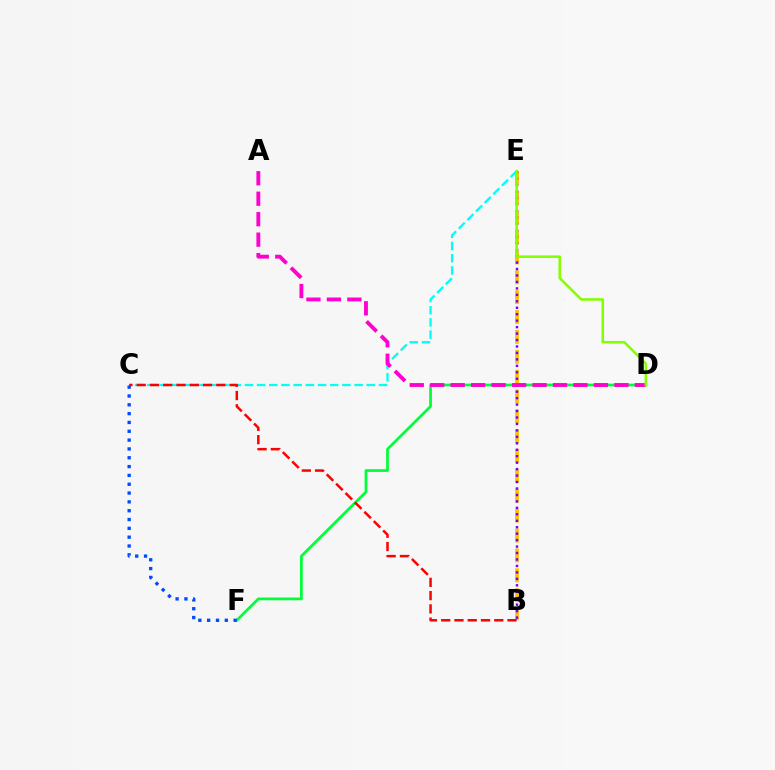{('C', 'E'): [{'color': '#00fff6', 'line_style': 'dashed', 'thickness': 1.66}], ('B', 'E'): [{'color': '#ffbd00', 'line_style': 'dashed', 'thickness': 2.7}, {'color': '#7200ff', 'line_style': 'dotted', 'thickness': 1.75}], ('D', 'F'): [{'color': '#00ff39', 'line_style': 'solid', 'thickness': 1.97}], ('C', 'F'): [{'color': '#004bff', 'line_style': 'dotted', 'thickness': 2.4}], ('A', 'D'): [{'color': '#ff00cf', 'line_style': 'dashed', 'thickness': 2.78}], ('D', 'E'): [{'color': '#84ff00', 'line_style': 'solid', 'thickness': 1.83}], ('B', 'C'): [{'color': '#ff0000', 'line_style': 'dashed', 'thickness': 1.8}]}